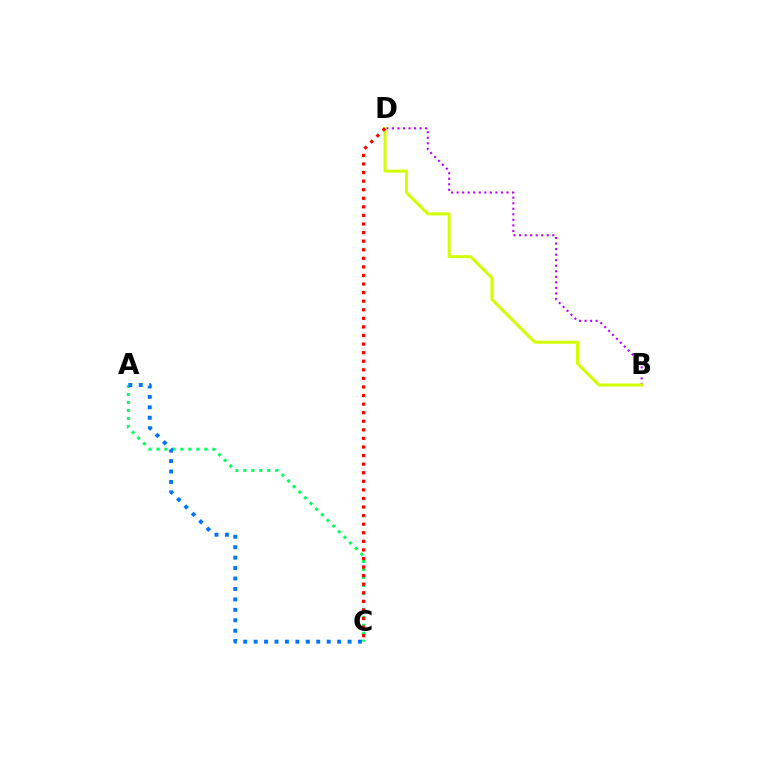{('A', 'C'): [{'color': '#00ff5c', 'line_style': 'dotted', 'thickness': 2.17}, {'color': '#0074ff', 'line_style': 'dotted', 'thickness': 2.84}], ('B', 'D'): [{'color': '#b900ff', 'line_style': 'dotted', 'thickness': 1.51}, {'color': '#d1ff00', 'line_style': 'solid', 'thickness': 2.14}], ('C', 'D'): [{'color': '#ff0000', 'line_style': 'dotted', 'thickness': 2.33}]}